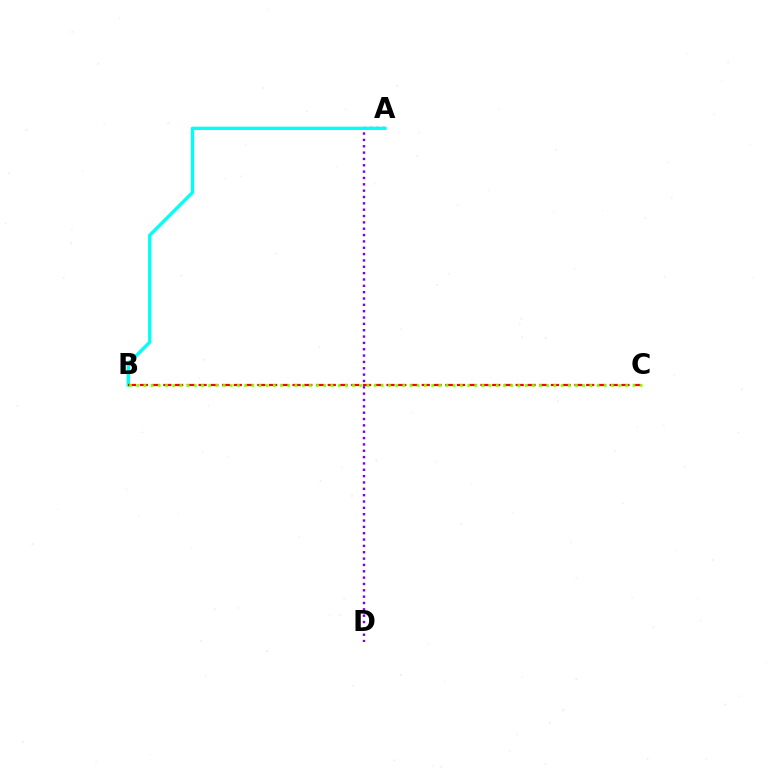{('A', 'D'): [{'color': '#7200ff', 'line_style': 'dotted', 'thickness': 1.72}], ('A', 'B'): [{'color': '#00fff6', 'line_style': 'solid', 'thickness': 2.38}], ('B', 'C'): [{'color': '#ff0000', 'line_style': 'dashed', 'thickness': 1.6}, {'color': '#84ff00', 'line_style': 'dotted', 'thickness': 1.95}]}